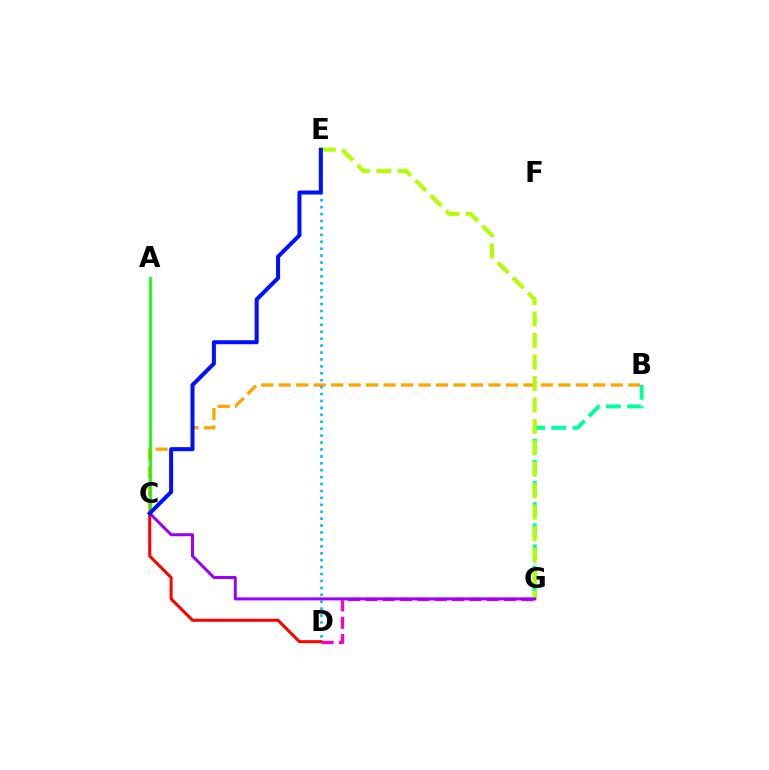{('D', 'G'): [{'color': '#ff00bd', 'line_style': 'dashed', 'thickness': 2.36}], ('B', 'C'): [{'color': '#ffa500', 'line_style': 'dashed', 'thickness': 2.37}], ('B', 'G'): [{'color': '#00ff9d', 'line_style': 'dashed', 'thickness': 2.87}], ('D', 'E'): [{'color': '#00b5ff', 'line_style': 'dotted', 'thickness': 1.88}], ('C', 'D'): [{'color': '#ff0000', 'line_style': 'solid', 'thickness': 2.18}], ('A', 'C'): [{'color': '#08ff00', 'line_style': 'solid', 'thickness': 1.94}], ('E', 'G'): [{'color': '#b3ff00', 'line_style': 'dashed', 'thickness': 2.92}], ('C', 'G'): [{'color': '#9b00ff', 'line_style': 'solid', 'thickness': 2.15}], ('C', 'E'): [{'color': '#0010ff', 'line_style': 'solid', 'thickness': 2.89}]}